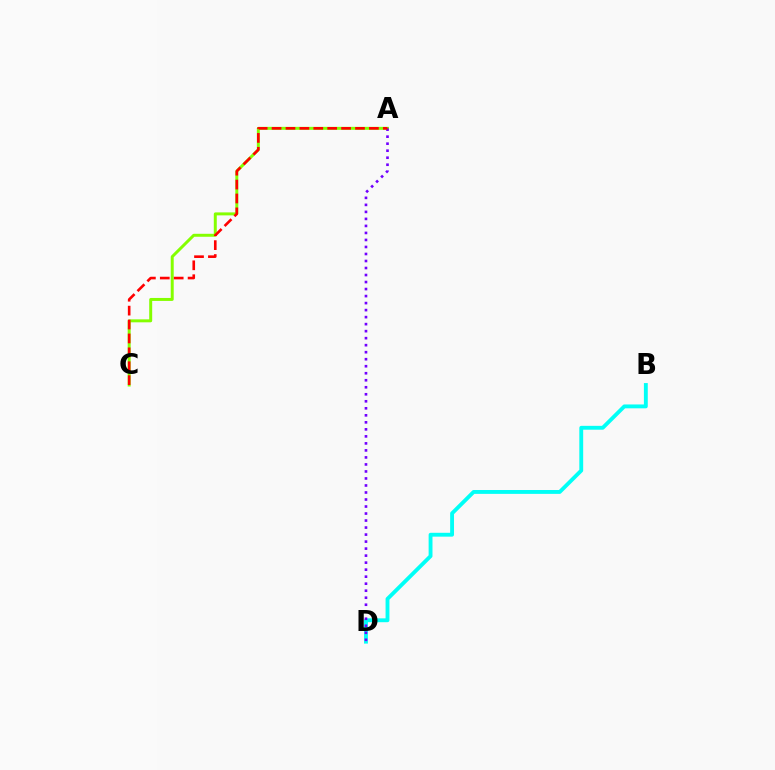{('B', 'D'): [{'color': '#00fff6', 'line_style': 'solid', 'thickness': 2.78}], ('A', 'C'): [{'color': '#84ff00', 'line_style': 'solid', 'thickness': 2.14}, {'color': '#ff0000', 'line_style': 'dashed', 'thickness': 1.89}], ('A', 'D'): [{'color': '#7200ff', 'line_style': 'dotted', 'thickness': 1.91}]}